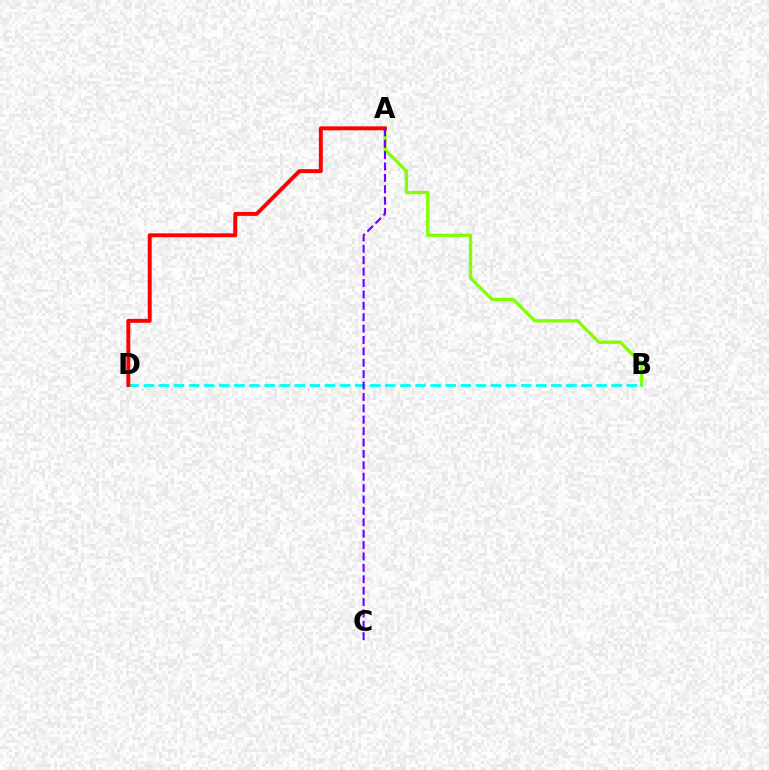{('A', 'B'): [{'color': '#84ff00', 'line_style': 'solid', 'thickness': 2.37}], ('B', 'D'): [{'color': '#00fff6', 'line_style': 'dashed', 'thickness': 2.05}], ('A', 'D'): [{'color': '#ff0000', 'line_style': 'solid', 'thickness': 2.83}], ('A', 'C'): [{'color': '#7200ff', 'line_style': 'dashed', 'thickness': 1.55}]}